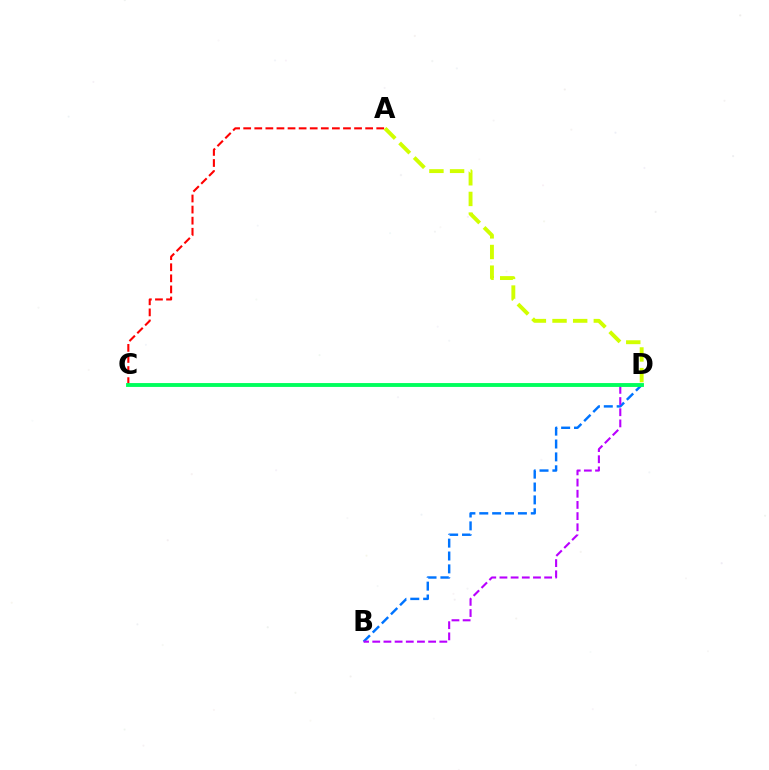{('B', 'D'): [{'color': '#0074ff', 'line_style': 'dashed', 'thickness': 1.75}, {'color': '#b900ff', 'line_style': 'dashed', 'thickness': 1.52}], ('A', 'C'): [{'color': '#ff0000', 'line_style': 'dashed', 'thickness': 1.51}], ('A', 'D'): [{'color': '#d1ff00', 'line_style': 'dashed', 'thickness': 2.8}], ('C', 'D'): [{'color': '#00ff5c', 'line_style': 'solid', 'thickness': 2.78}]}